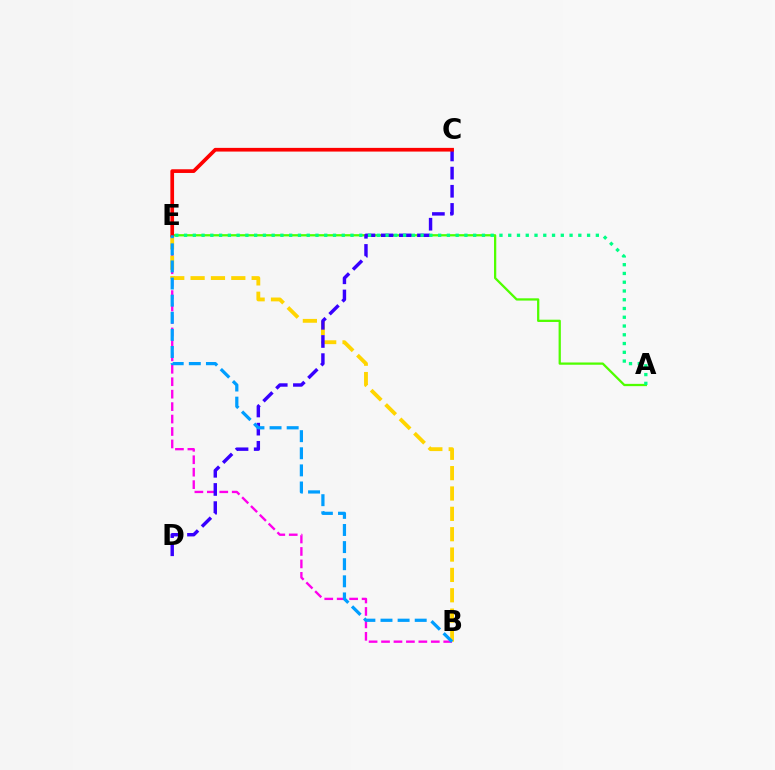{('A', 'E'): [{'color': '#4fff00', 'line_style': 'solid', 'thickness': 1.63}, {'color': '#00ff86', 'line_style': 'dotted', 'thickness': 2.38}], ('B', 'E'): [{'color': '#ff00ed', 'line_style': 'dashed', 'thickness': 1.69}, {'color': '#ffd500', 'line_style': 'dashed', 'thickness': 2.76}, {'color': '#009eff', 'line_style': 'dashed', 'thickness': 2.32}], ('C', 'D'): [{'color': '#3700ff', 'line_style': 'dashed', 'thickness': 2.47}], ('C', 'E'): [{'color': '#ff0000', 'line_style': 'solid', 'thickness': 2.66}]}